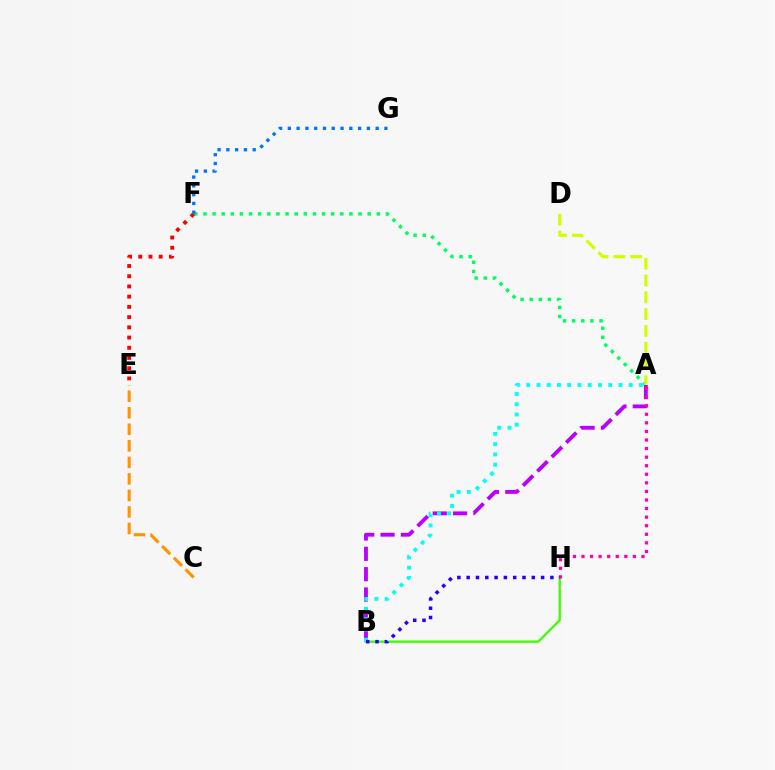{('A', 'F'): [{'color': '#00ff5c', 'line_style': 'dotted', 'thickness': 2.48}], ('A', 'D'): [{'color': '#d1ff00', 'line_style': 'dashed', 'thickness': 2.28}], ('C', 'E'): [{'color': '#ff9400', 'line_style': 'dashed', 'thickness': 2.25}], ('A', 'B'): [{'color': '#b900ff', 'line_style': 'dashed', 'thickness': 2.76}, {'color': '#00fff6', 'line_style': 'dotted', 'thickness': 2.78}], ('B', 'H'): [{'color': '#3dff00', 'line_style': 'solid', 'thickness': 1.65}, {'color': '#2500ff', 'line_style': 'dotted', 'thickness': 2.53}], ('E', 'F'): [{'color': '#ff0000', 'line_style': 'dotted', 'thickness': 2.78}], ('F', 'G'): [{'color': '#0074ff', 'line_style': 'dotted', 'thickness': 2.39}], ('A', 'H'): [{'color': '#ff00ac', 'line_style': 'dotted', 'thickness': 2.33}]}